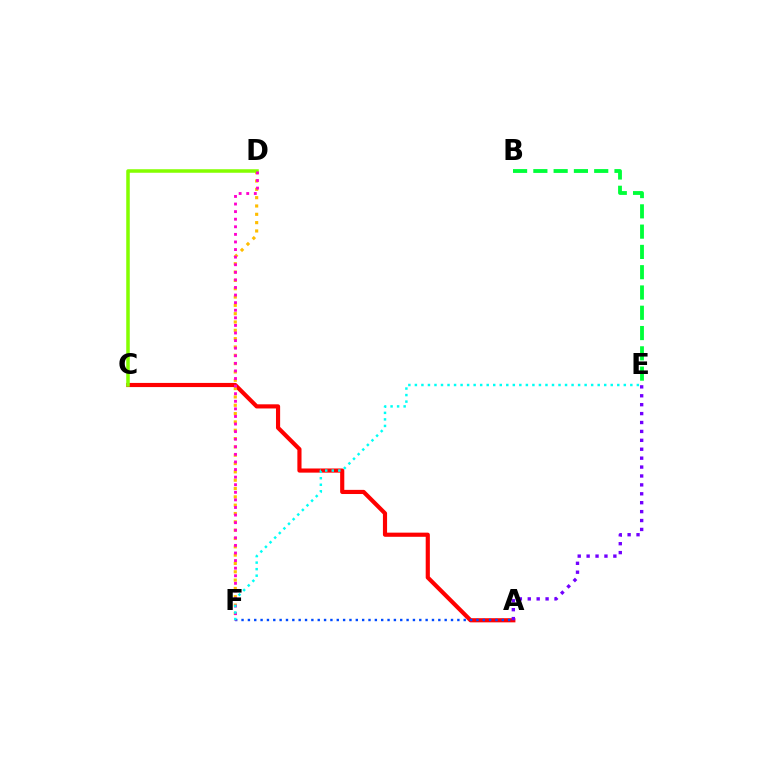{('A', 'C'): [{'color': '#ff0000', 'line_style': 'solid', 'thickness': 2.99}], ('A', 'E'): [{'color': '#7200ff', 'line_style': 'dotted', 'thickness': 2.42}], ('B', 'E'): [{'color': '#00ff39', 'line_style': 'dashed', 'thickness': 2.76}], ('D', 'F'): [{'color': '#ffbd00', 'line_style': 'dotted', 'thickness': 2.26}, {'color': '#ff00cf', 'line_style': 'dotted', 'thickness': 2.06}], ('A', 'F'): [{'color': '#004bff', 'line_style': 'dotted', 'thickness': 1.72}], ('C', 'D'): [{'color': '#84ff00', 'line_style': 'solid', 'thickness': 2.54}], ('E', 'F'): [{'color': '#00fff6', 'line_style': 'dotted', 'thickness': 1.77}]}